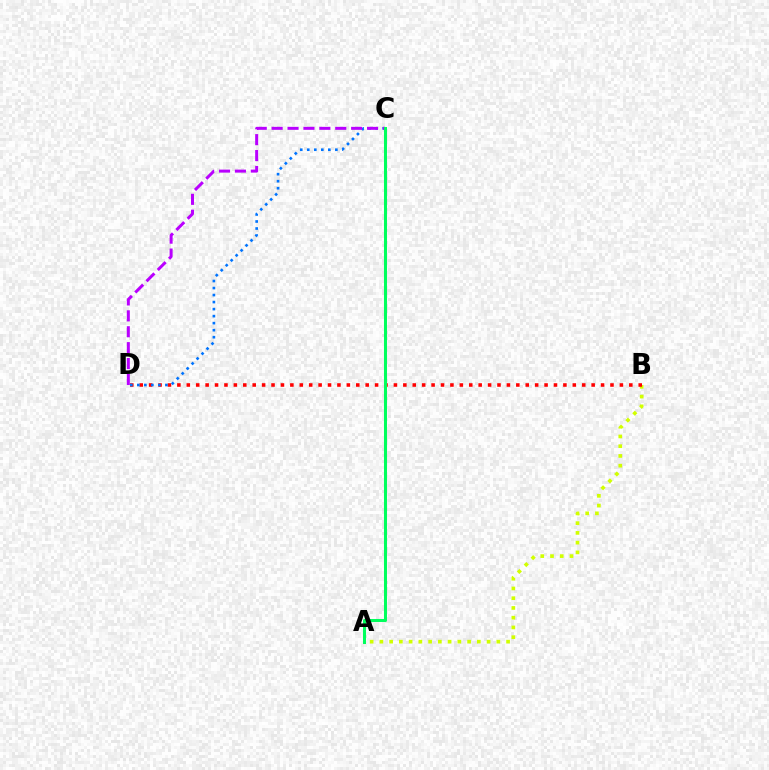{('A', 'B'): [{'color': '#d1ff00', 'line_style': 'dotted', 'thickness': 2.65}], ('B', 'D'): [{'color': '#ff0000', 'line_style': 'dotted', 'thickness': 2.56}], ('C', 'D'): [{'color': '#0074ff', 'line_style': 'dotted', 'thickness': 1.91}, {'color': '#b900ff', 'line_style': 'dashed', 'thickness': 2.16}], ('A', 'C'): [{'color': '#00ff5c', 'line_style': 'solid', 'thickness': 2.2}]}